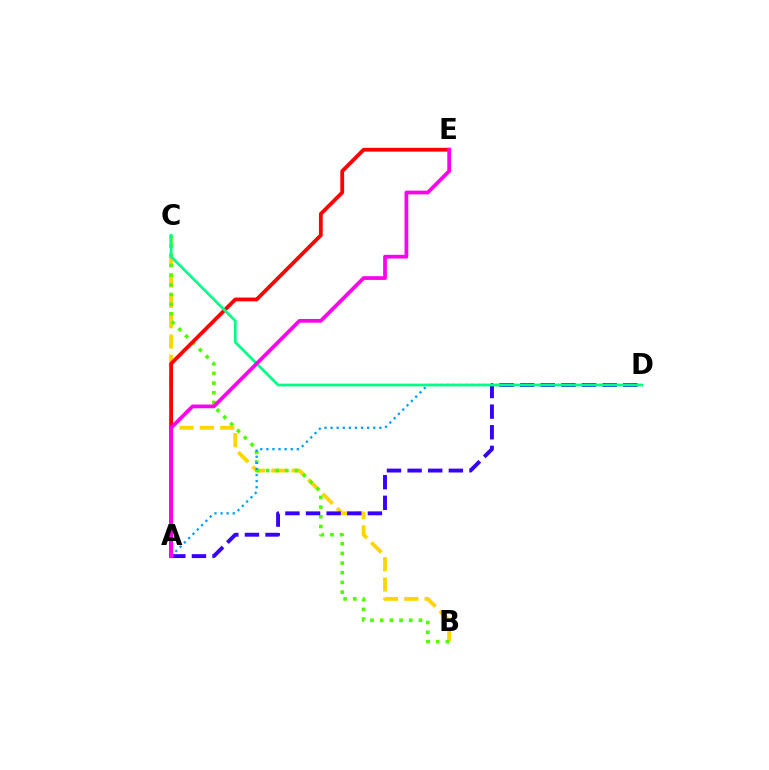{('B', 'C'): [{'color': '#ffd500', 'line_style': 'dashed', 'thickness': 2.76}, {'color': '#4fff00', 'line_style': 'dotted', 'thickness': 2.63}], ('A', 'D'): [{'color': '#3700ff', 'line_style': 'dashed', 'thickness': 2.8}, {'color': '#009eff', 'line_style': 'dotted', 'thickness': 1.65}], ('A', 'E'): [{'color': '#ff0000', 'line_style': 'solid', 'thickness': 2.72}, {'color': '#ff00ed', 'line_style': 'solid', 'thickness': 2.69}], ('C', 'D'): [{'color': '#00ff86', 'line_style': 'solid', 'thickness': 1.97}]}